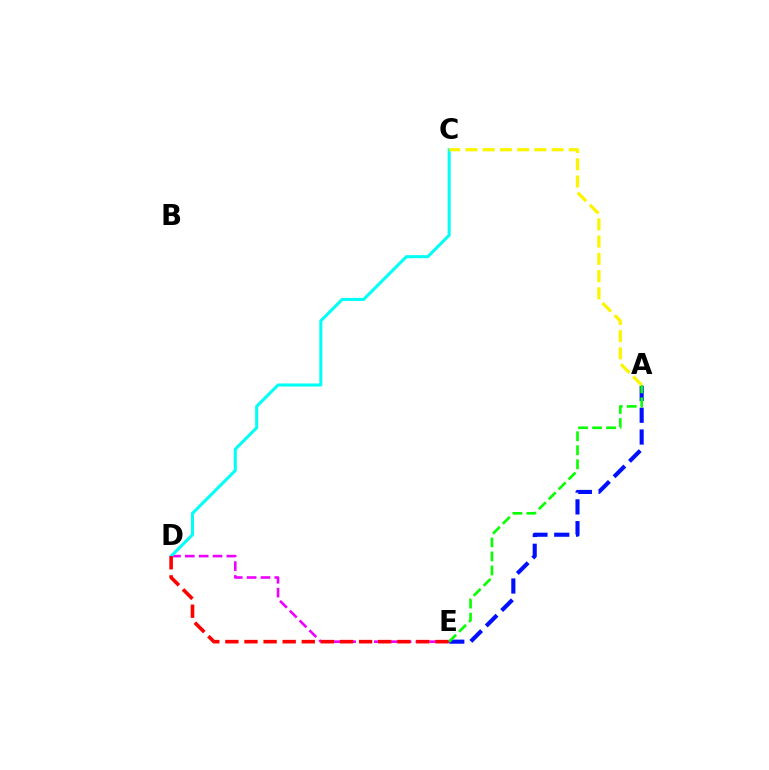{('A', 'E'): [{'color': '#0010ff', 'line_style': 'dashed', 'thickness': 2.96}, {'color': '#08ff00', 'line_style': 'dashed', 'thickness': 1.9}], ('D', 'E'): [{'color': '#ee00ff', 'line_style': 'dashed', 'thickness': 1.88}, {'color': '#ff0000', 'line_style': 'dashed', 'thickness': 2.59}], ('C', 'D'): [{'color': '#00fff6', 'line_style': 'solid', 'thickness': 2.19}], ('A', 'C'): [{'color': '#fcf500', 'line_style': 'dashed', 'thickness': 2.34}]}